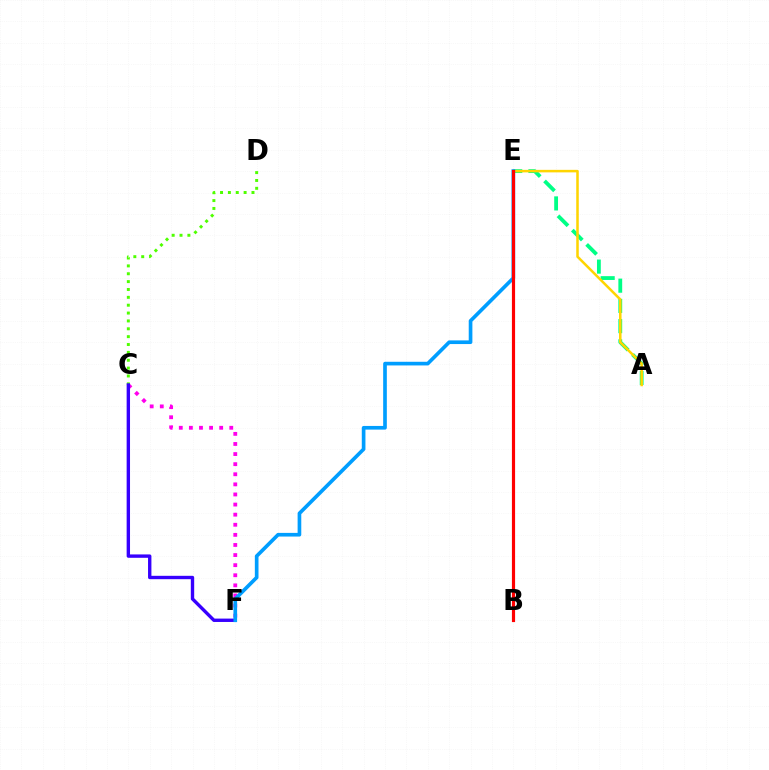{('C', 'D'): [{'color': '#4fff00', 'line_style': 'dotted', 'thickness': 2.14}], ('C', 'F'): [{'color': '#ff00ed', 'line_style': 'dotted', 'thickness': 2.74}, {'color': '#3700ff', 'line_style': 'solid', 'thickness': 2.43}], ('A', 'E'): [{'color': '#00ff86', 'line_style': 'dashed', 'thickness': 2.75}, {'color': '#ffd500', 'line_style': 'solid', 'thickness': 1.81}], ('E', 'F'): [{'color': '#009eff', 'line_style': 'solid', 'thickness': 2.64}], ('B', 'E'): [{'color': '#ff0000', 'line_style': 'solid', 'thickness': 2.28}]}